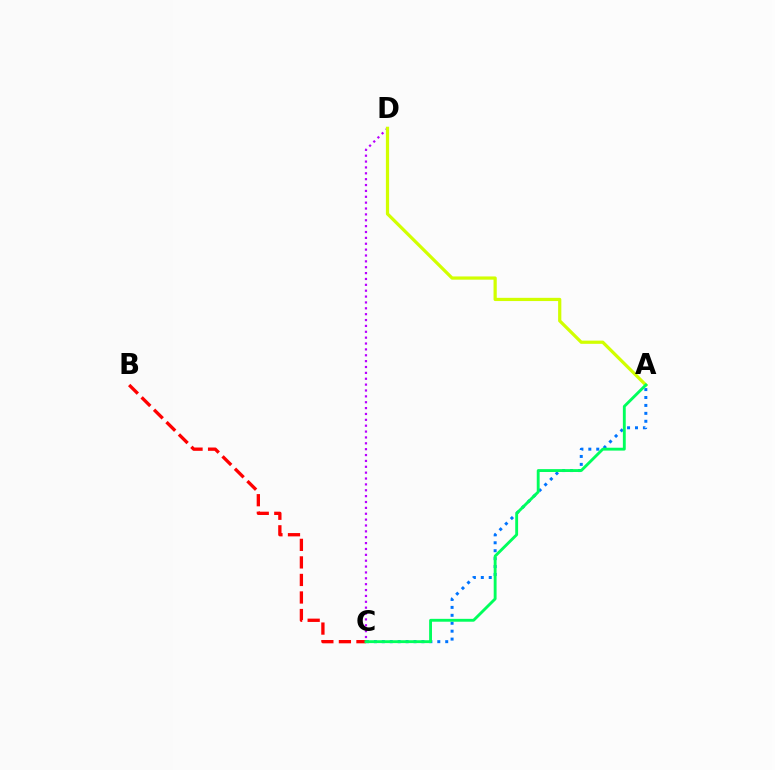{('C', 'D'): [{'color': '#b900ff', 'line_style': 'dotted', 'thickness': 1.59}], ('A', 'C'): [{'color': '#0074ff', 'line_style': 'dotted', 'thickness': 2.15}, {'color': '#00ff5c', 'line_style': 'solid', 'thickness': 2.06}], ('B', 'C'): [{'color': '#ff0000', 'line_style': 'dashed', 'thickness': 2.38}], ('A', 'D'): [{'color': '#d1ff00', 'line_style': 'solid', 'thickness': 2.32}]}